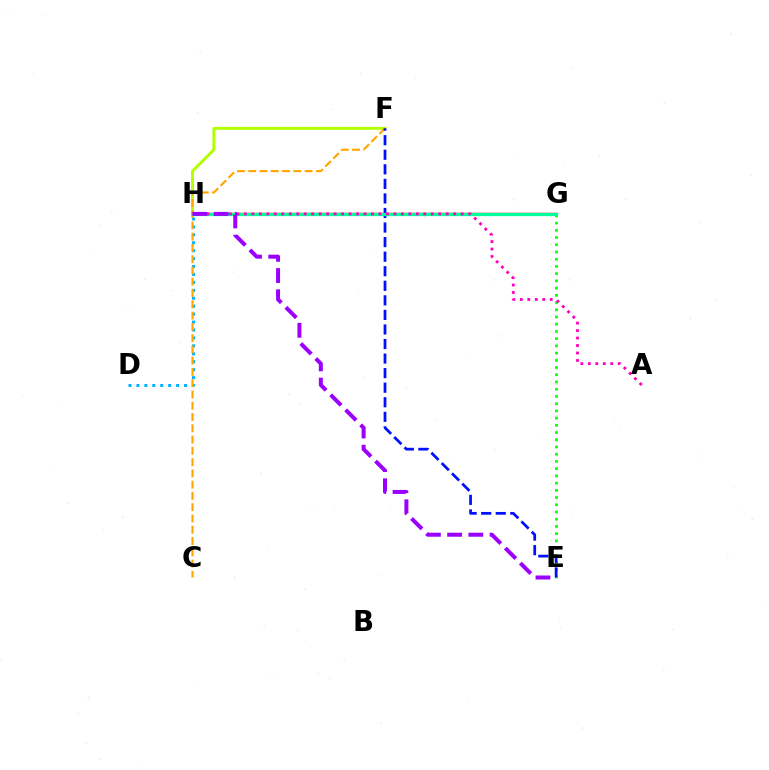{('E', 'G'): [{'color': '#08ff00', 'line_style': 'dotted', 'thickness': 1.96}], ('D', 'H'): [{'color': '#00b5ff', 'line_style': 'dotted', 'thickness': 2.16}], ('F', 'H'): [{'color': '#b3ff00', 'line_style': 'solid', 'thickness': 2.13}], ('C', 'F'): [{'color': '#ffa500', 'line_style': 'dashed', 'thickness': 1.53}], ('G', 'H'): [{'color': '#ff0000', 'line_style': 'solid', 'thickness': 1.74}, {'color': '#00ff9d', 'line_style': 'solid', 'thickness': 2.34}], ('E', 'F'): [{'color': '#0010ff', 'line_style': 'dashed', 'thickness': 1.98}], ('A', 'H'): [{'color': '#ff00bd', 'line_style': 'dotted', 'thickness': 2.03}], ('E', 'H'): [{'color': '#9b00ff', 'line_style': 'dashed', 'thickness': 2.88}]}